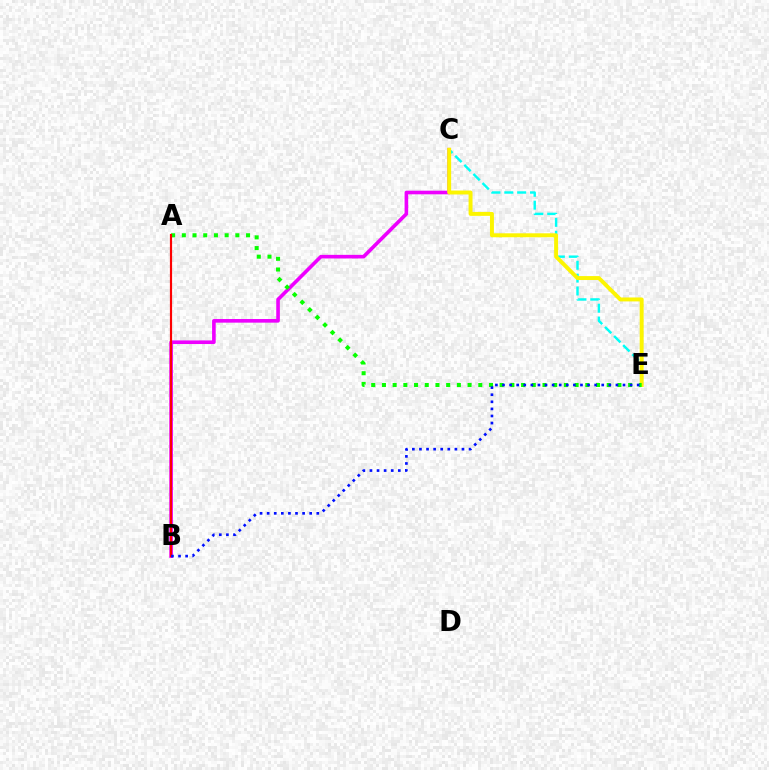{('B', 'C'): [{'color': '#ee00ff', 'line_style': 'solid', 'thickness': 2.61}], ('C', 'E'): [{'color': '#00fff6', 'line_style': 'dashed', 'thickness': 1.75}, {'color': '#fcf500', 'line_style': 'solid', 'thickness': 2.84}], ('A', 'E'): [{'color': '#08ff00', 'line_style': 'dotted', 'thickness': 2.91}], ('A', 'B'): [{'color': '#ff0000', 'line_style': 'solid', 'thickness': 1.58}], ('B', 'E'): [{'color': '#0010ff', 'line_style': 'dotted', 'thickness': 1.93}]}